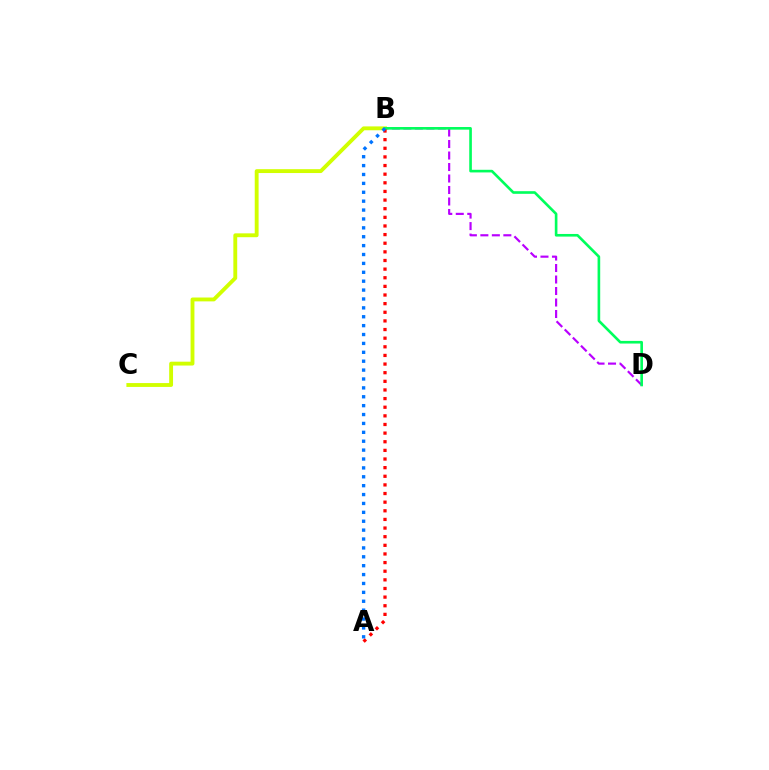{('B', 'D'): [{'color': '#b900ff', 'line_style': 'dashed', 'thickness': 1.56}, {'color': '#00ff5c', 'line_style': 'solid', 'thickness': 1.9}], ('B', 'C'): [{'color': '#d1ff00', 'line_style': 'solid', 'thickness': 2.78}], ('A', 'B'): [{'color': '#ff0000', 'line_style': 'dotted', 'thickness': 2.35}, {'color': '#0074ff', 'line_style': 'dotted', 'thickness': 2.42}]}